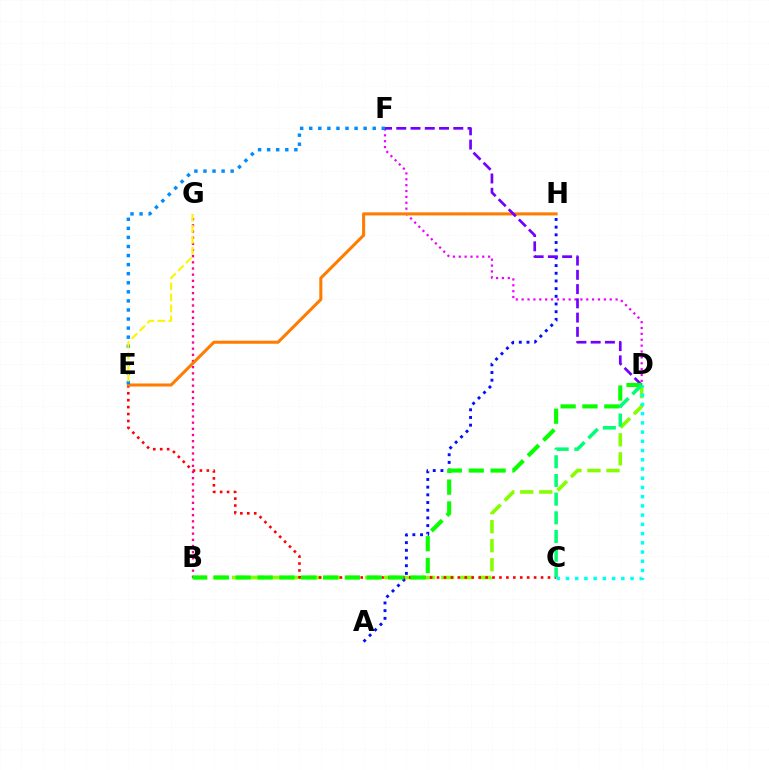{('B', 'D'): [{'color': '#84ff00', 'line_style': 'dashed', 'thickness': 2.58}, {'color': '#08ff00', 'line_style': 'dashed', 'thickness': 2.97}], ('C', 'E'): [{'color': '#ff0000', 'line_style': 'dotted', 'thickness': 1.88}], ('B', 'G'): [{'color': '#ff0094', 'line_style': 'dotted', 'thickness': 1.68}], ('D', 'F'): [{'color': '#ee00ff', 'line_style': 'dotted', 'thickness': 1.6}, {'color': '#7200ff', 'line_style': 'dashed', 'thickness': 1.94}], ('E', 'H'): [{'color': '#ff7c00', 'line_style': 'solid', 'thickness': 2.2}], ('A', 'H'): [{'color': '#0010ff', 'line_style': 'dotted', 'thickness': 2.09}], ('E', 'F'): [{'color': '#008cff', 'line_style': 'dotted', 'thickness': 2.46}], ('C', 'D'): [{'color': '#00fff6', 'line_style': 'dotted', 'thickness': 2.51}, {'color': '#00ff74', 'line_style': 'dashed', 'thickness': 2.54}], ('E', 'G'): [{'color': '#fcf500', 'line_style': 'dashed', 'thickness': 1.5}]}